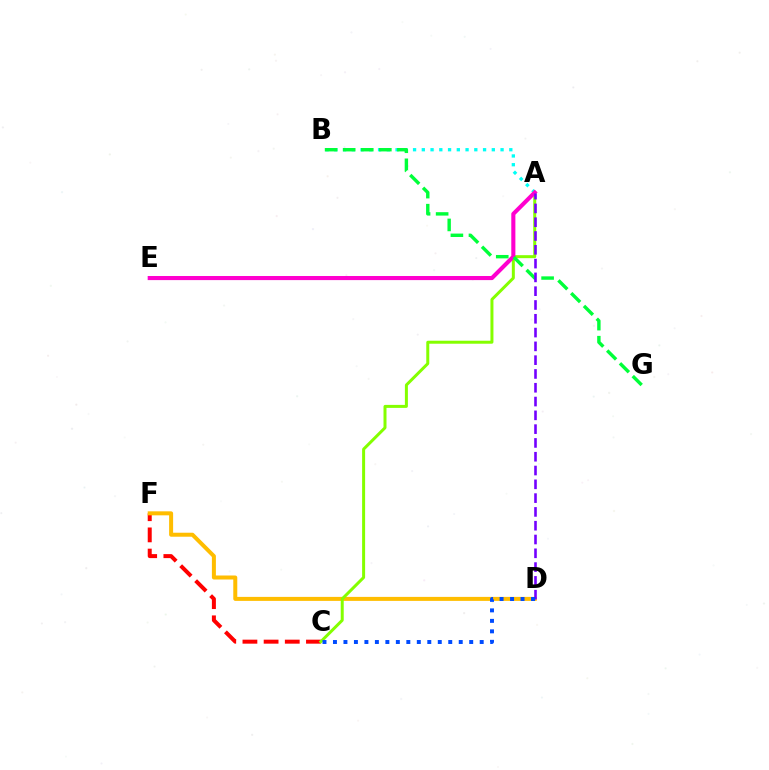{('A', 'B'): [{'color': '#00fff6', 'line_style': 'dotted', 'thickness': 2.38}], ('C', 'F'): [{'color': '#ff0000', 'line_style': 'dashed', 'thickness': 2.88}], ('D', 'F'): [{'color': '#ffbd00', 'line_style': 'solid', 'thickness': 2.88}], ('A', 'C'): [{'color': '#84ff00', 'line_style': 'solid', 'thickness': 2.15}], ('A', 'E'): [{'color': '#ff00cf', 'line_style': 'solid', 'thickness': 2.95}], ('B', 'G'): [{'color': '#00ff39', 'line_style': 'dashed', 'thickness': 2.46}], ('A', 'D'): [{'color': '#7200ff', 'line_style': 'dashed', 'thickness': 1.87}], ('C', 'D'): [{'color': '#004bff', 'line_style': 'dotted', 'thickness': 2.85}]}